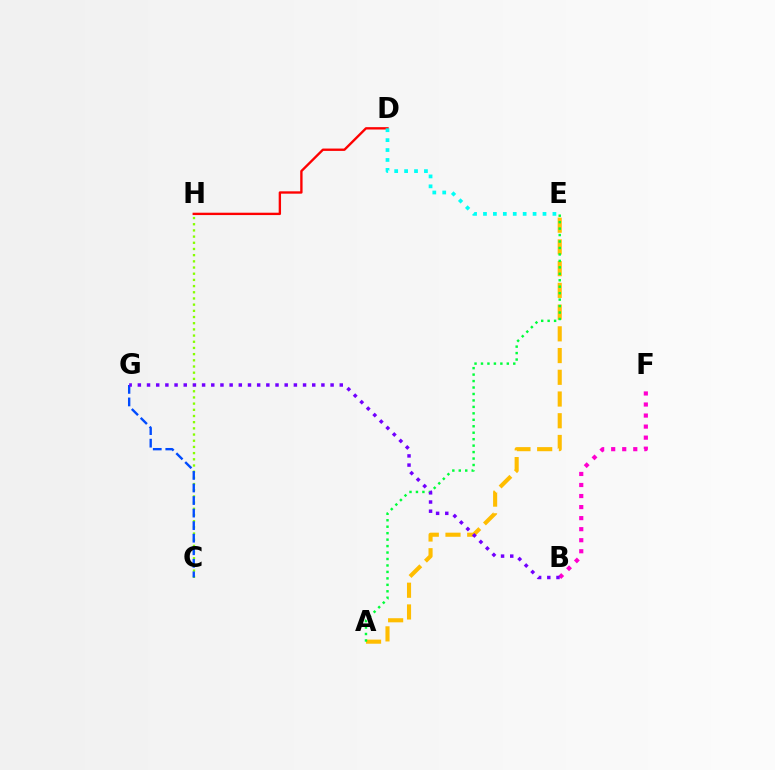{('C', 'H'): [{'color': '#84ff00', 'line_style': 'dotted', 'thickness': 1.68}], ('C', 'G'): [{'color': '#004bff', 'line_style': 'dashed', 'thickness': 1.7}], ('D', 'H'): [{'color': '#ff0000', 'line_style': 'solid', 'thickness': 1.7}], ('A', 'E'): [{'color': '#ffbd00', 'line_style': 'dashed', 'thickness': 2.95}, {'color': '#00ff39', 'line_style': 'dotted', 'thickness': 1.75}], ('B', 'F'): [{'color': '#ff00cf', 'line_style': 'dotted', 'thickness': 3.0}], ('D', 'E'): [{'color': '#00fff6', 'line_style': 'dotted', 'thickness': 2.69}], ('B', 'G'): [{'color': '#7200ff', 'line_style': 'dotted', 'thickness': 2.49}]}